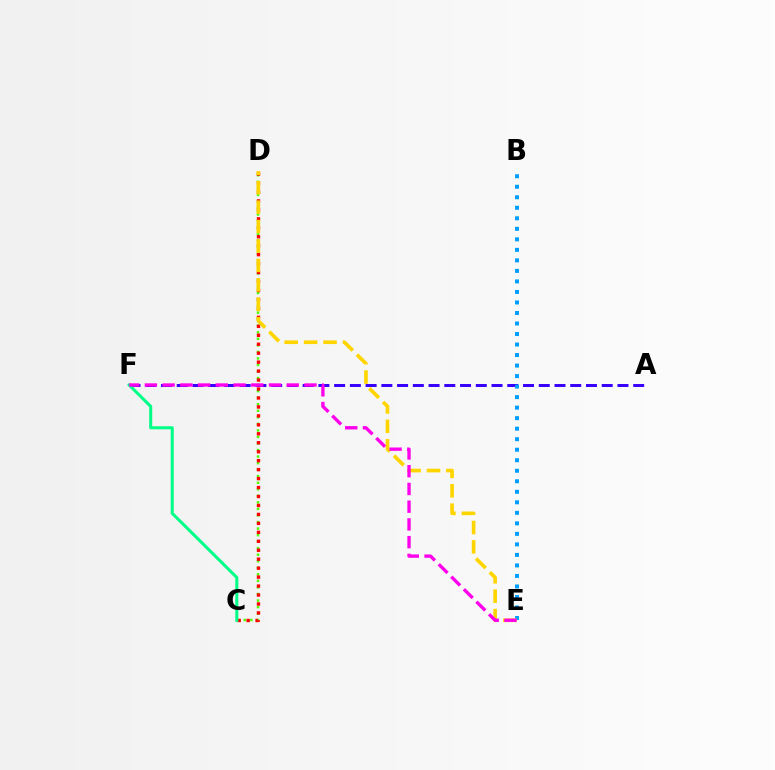{('A', 'F'): [{'color': '#3700ff', 'line_style': 'dashed', 'thickness': 2.14}], ('B', 'E'): [{'color': '#009eff', 'line_style': 'dotted', 'thickness': 2.86}], ('C', 'D'): [{'color': '#4fff00', 'line_style': 'dotted', 'thickness': 1.78}, {'color': '#ff0000', 'line_style': 'dotted', 'thickness': 2.43}], ('C', 'F'): [{'color': '#00ff86', 'line_style': 'solid', 'thickness': 2.19}], ('D', 'E'): [{'color': '#ffd500', 'line_style': 'dashed', 'thickness': 2.64}], ('E', 'F'): [{'color': '#ff00ed', 'line_style': 'dashed', 'thickness': 2.41}]}